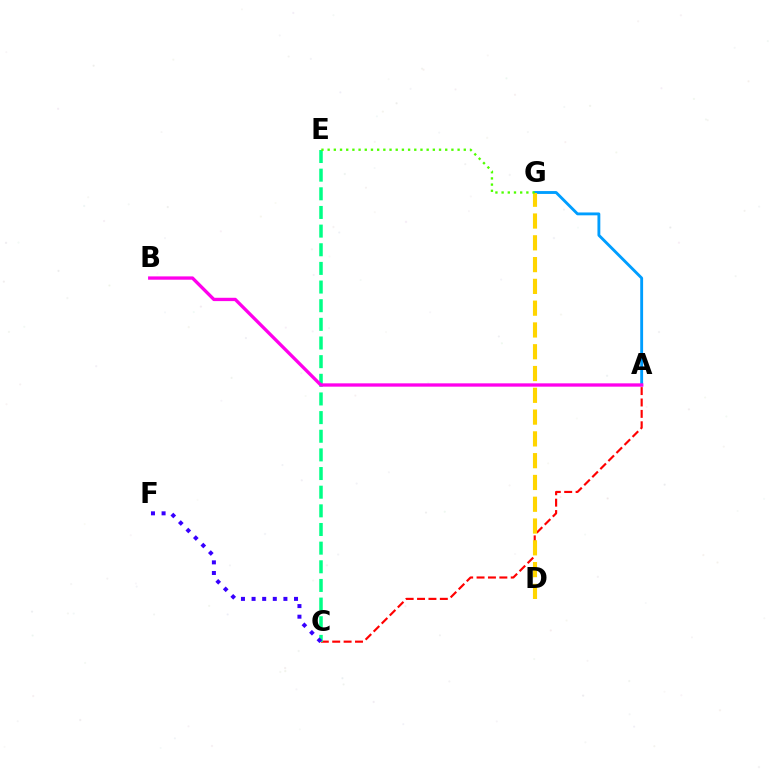{('A', 'C'): [{'color': '#ff0000', 'line_style': 'dashed', 'thickness': 1.55}], ('C', 'E'): [{'color': '#00ff86', 'line_style': 'dashed', 'thickness': 2.53}], ('C', 'F'): [{'color': '#3700ff', 'line_style': 'dotted', 'thickness': 2.88}], ('A', 'G'): [{'color': '#009eff', 'line_style': 'solid', 'thickness': 2.06}], ('A', 'B'): [{'color': '#ff00ed', 'line_style': 'solid', 'thickness': 2.39}], ('D', 'G'): [{'color': '#ffd500', 'line_style': 'dashed', 'thickness': 2.96}], ('E', 'G'): [{'color': '#4fff00', 'line_style': 'dotted', 'thickness': 1.68}]}